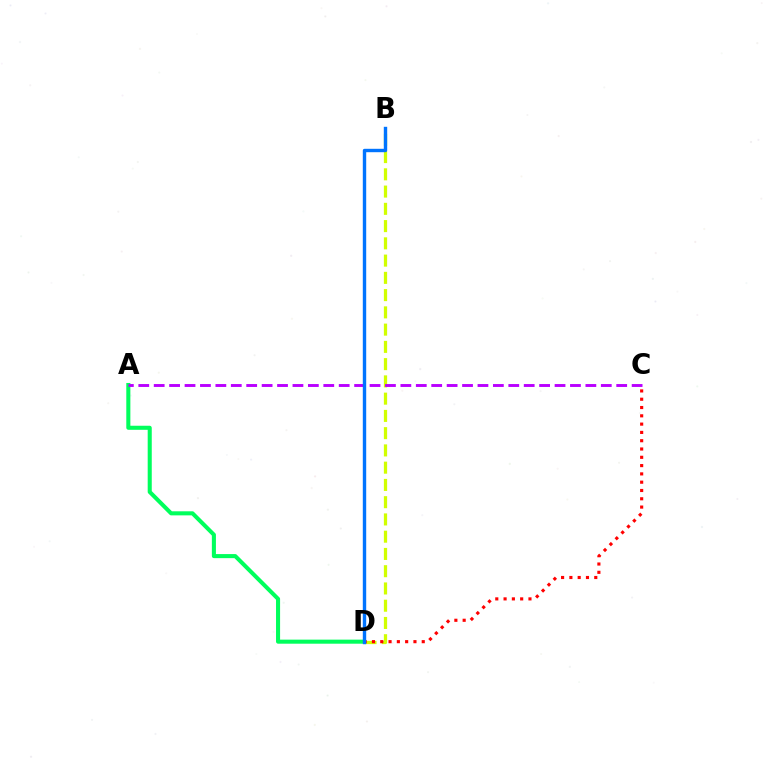{('B', 'D'): [{'color': '#d1ff00', 'line_style': 'dashed', 'thickness': 2.34}, {'color': '#0074ff', 'line_style': 'solid', 'thickness': 2.45}], ('A', 'D'): [{'color': '#00ff5c', 'line_style': 'solid', 'thickness': 2.93}], ('C', 'D'): [{'color': '#ff0000', 'line_style': 'dotted', 'thickness': 2.25}], ('A', 'C'): [{'color': '#b900ff', 'line_style': 'dashed', 'thickness': 2.09}]}